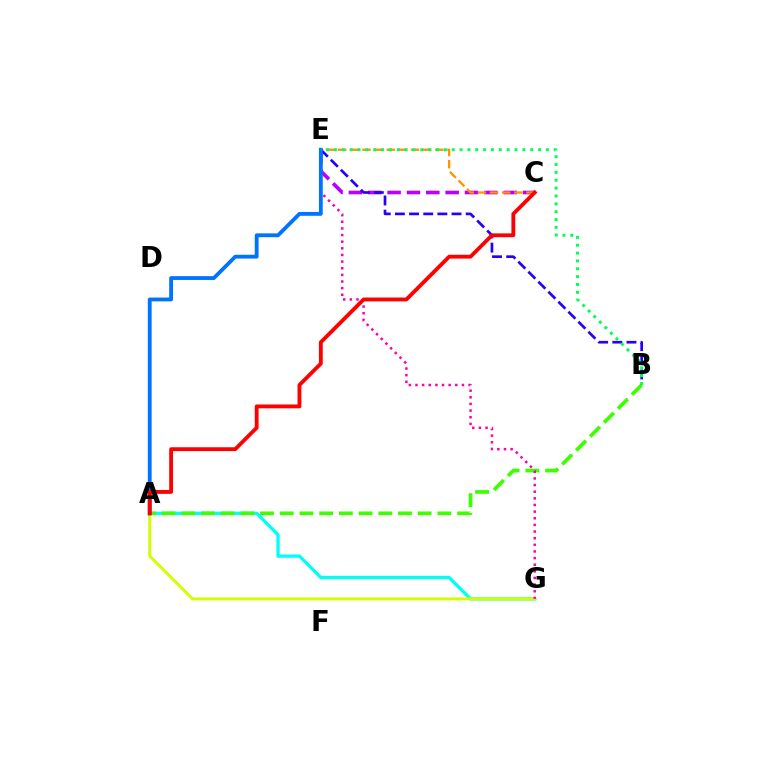{('A', 'G'): [{'color': '#00fff6', 'line_style': 'solid', 'thickness': 2.38}, {'color': '#d1ff00', 'line_style': 'solid', 'thickness': 2.11}], ('A', 'B'): [{'color': '#3dff00', 'line_style': 'dashed', 'thickness': 2.68}], ('C', 'E'): [{'color': '#b900ff', 'line_style': 'dashed', 'thickness': 2.63}, {'color': '#ff9400', 'line_style': 'dashed', 'thickness': 1.65}], ('E', 'G'): [{'color': '#ff00ac', 'line_style': 'dotted', 'thickness': 1.8}], ('B', 'E'): [{'color': '#2500ff', 'line_style': 'dashed', 'thickness': 1.92}, {'color': '#00ff5c', 'line_style': 'dotted', 'thickness': 2.13}], ('A', 'E'): [{'color': '#0074ff', 'line_style': 'solid', 'thickness': 2.76}], ('A', 'C'): [{'color': '#ff0000', 'line_style': 'solid', 'thickness': 2.76}]}